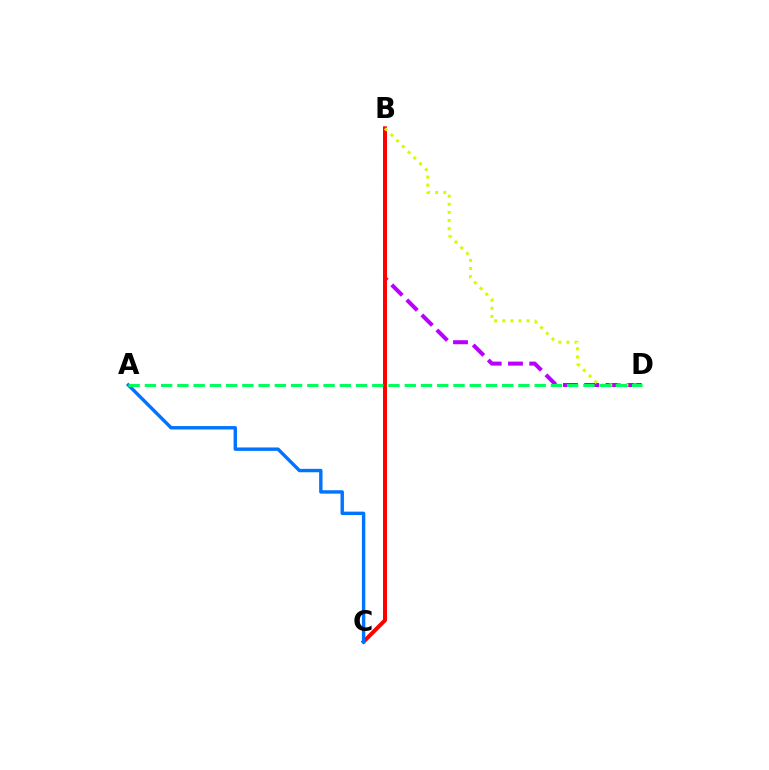{('B', 'D'): [{'color': '#b900ff', 'line_style': 'dashed', 'thickness': 2.89}, {'color': '#d1ff00', 'line_style': 'dotted', 'thickness': 2.2}], ('B', 'C'): [{'color': '#ff0000', 'line_style': 'solid', 'thickness': 2.86}], ('A', 'C'): [{'color': '#0074ff', 'line_style': 'solid', 'thickness': 2.45}], ('A', 'D'): [{'color': '#00ff5c', 'line_style': 'dashed', 'thickness': 2.21}]}